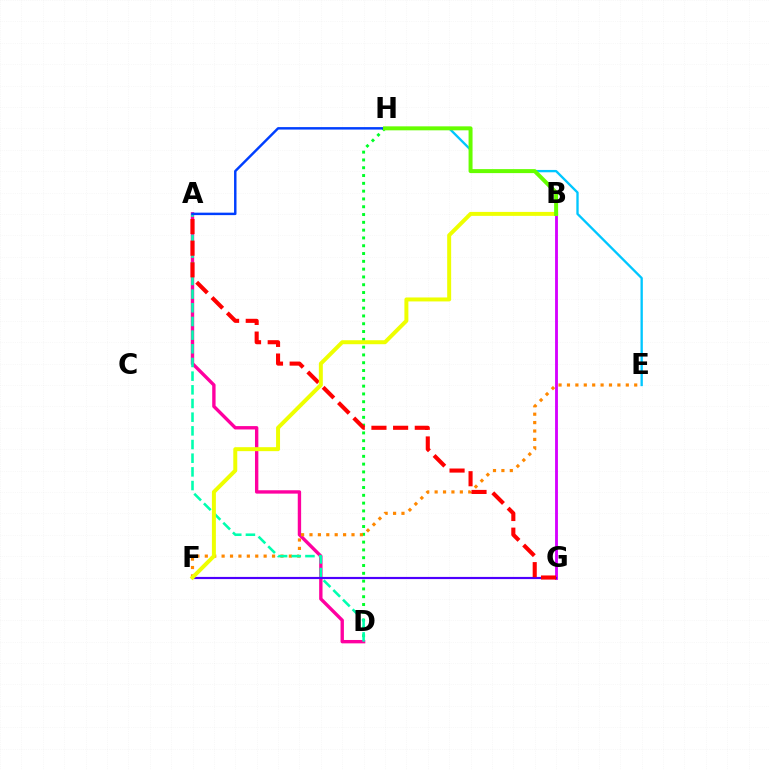{('A', 'D'): [{'color': '#ff00a0', 'line_style': 'solid', 'thickness': 2.43}, {'color': '#00ffaf', 'line_style': 'dashed', 'thickness': 1.86}], ('B', 'G'): [{'color': '#d600ff', 'line_style': 'solid', 'thickness': 2.05}], ('D', 'H'): [{'color': '#00ff27', 'line_style': 'dotted', 'thickness': 2.12}], ('E', 'H'): [{'color': '#00c7ff', 'line_style': 'solid', 'thickness': 1.68}], ('E', 'F'): [{'color': '#ff8800', 'line_style': 'dotted', 'thickness': 2.28}], ('A', 'H'): [{'color': '#003fff', 'line_style': 'solid', 'thickness': 1.77}], ('F', 'G'): [{'color': '#4f00ff', 'line_style': 'solid', 'thickness': 1.57}], ('A', 'G'): [{'color': '#ff0000', 'line_style': 'dashed', 'thickness': 2.94}], ('B', 'F'): [{'color': '#eeff00', 'line_style': 'solid', 'thickness': 2.86}], ('B', 'H'): [{'color': '#66ff00', 'line_style': 'solid', 'thickness': 2.86}]}